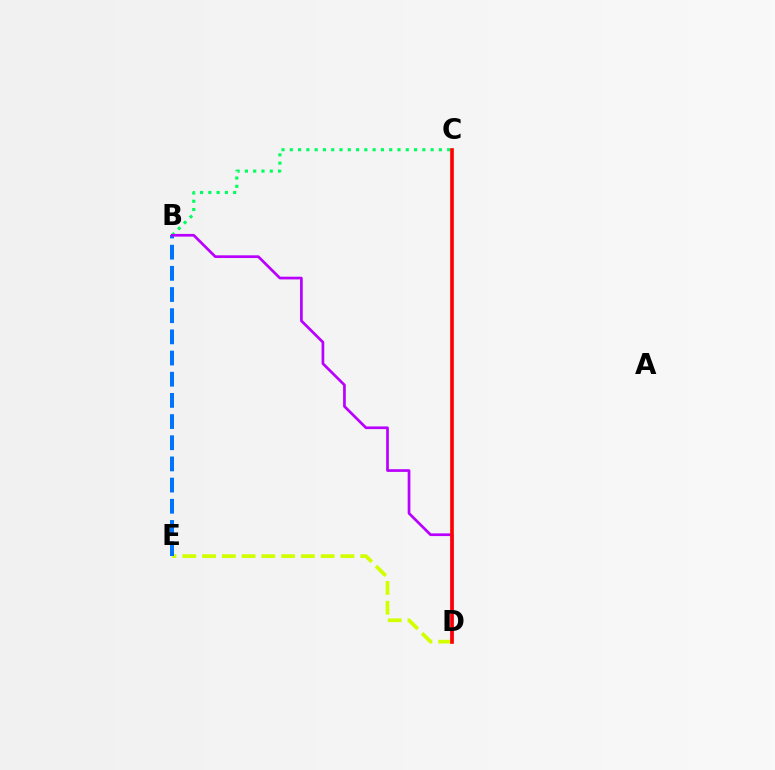{('B', 'C'): [{'color': '#00ff5c', 'line_style': 'dotted', 'thickness': 2.25}], ('D', 'E'): [{'color': '#d1ff00', 'line_style': 'dashed', 'thickness': 2.69}], ('B', 'E'): [{'color': '#0074ff', 'line_style': 'dashed', 'thickness': 2.88}], ('B', 'D'): [{'color': '#b900ff', 'line_style': 'solid', 'thickness': 1.95}], ('C', 'D'): [{'color': '#ff0000', 'line_style': 'solid', 'thickness': 2.62}]}